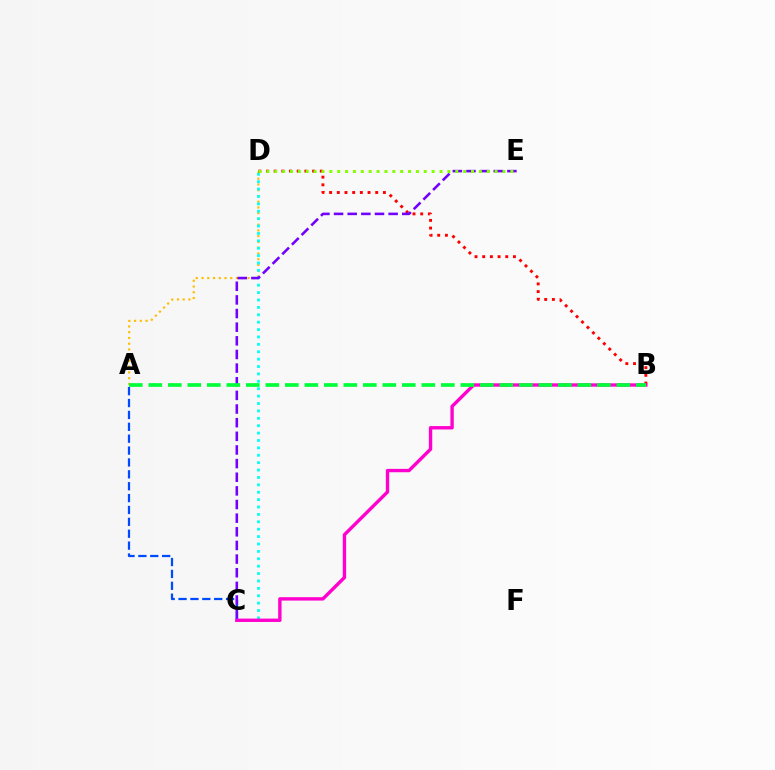{('A', 'D'): [{'color': '#ffbd00', 'line_style': 'dotted', 'thickness': 1.56}], ('A', 'C'): [{'color': '#004bff', 'line_style': 'dashed', 'thickness': 1.61}], ('B', 'D'): [{'color': '#ff0000', 'line_style': 'dotted', 'thickness': 2.09}], ('C', 'D'): [{'color': '#00fff6', 'line_style': 'dotted', 'thickness': 2.01}], ('B', 'C'): [{'color': '#ff00cf', 'line_style': 'solid', 'thickness': 2.43}], ('C', 'E'): [{'color': '#7200ff', 'line_style': 'dashed', 'thickness': 1.85}], ('D', 'E'): [{'color': '#84ff00', 'line_style': 'dotted', 'thickness': 2.14}], ('A', 'B'): [{'color': '#00ff39', 'line_style': 'dashed', 'thickness': 2.65}]}